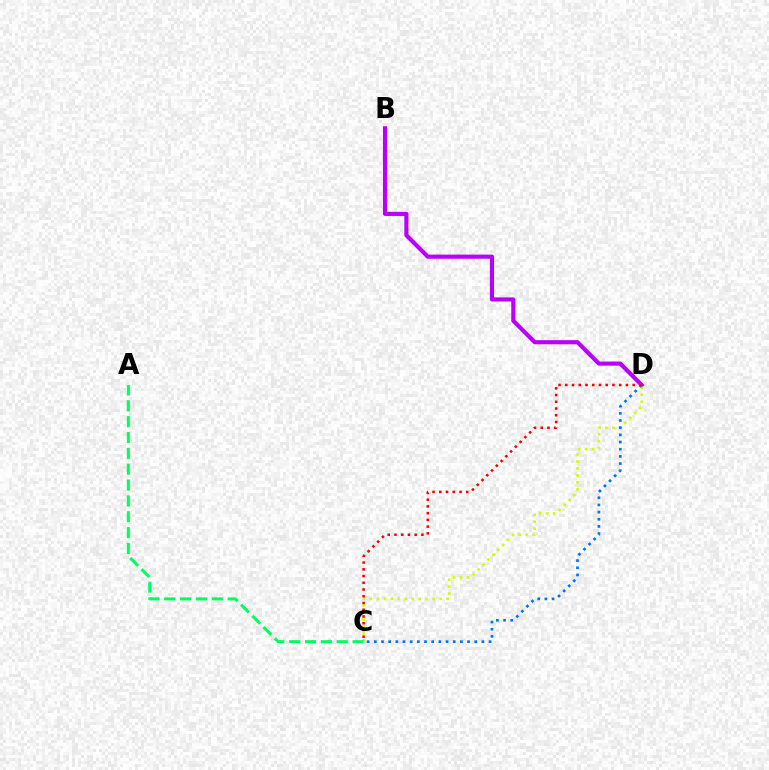{('B', 'D'): [{'color': '#b900ff', 'line_style': 'solid', 'thickness': 2.97}], ('C', 'D'): [{'color': '#d1ff00', 'line_style': 'dotted', 'thickness': 1.89}, {'color': '#0074ff', 'line_style': 'dotted', 'thickness': 1.95}, {'color': '#ff0000', 'line_style': 'dotted', 'thickness': 1.83}], ('A', 'C'): [{'color': '#00ff5c', 'line_style': 'dashed', 'thickness': 2.15}]}